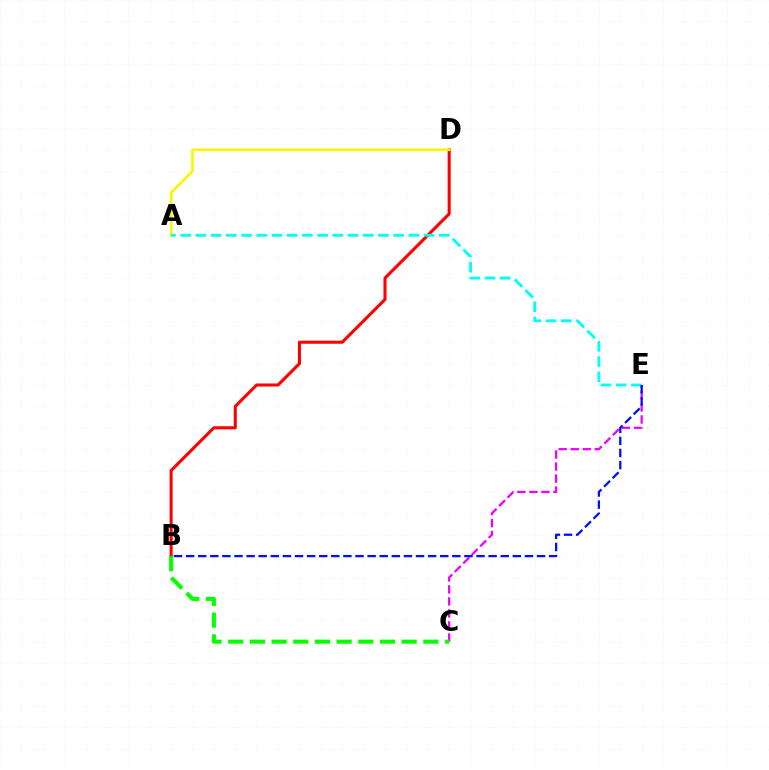{('C', 'E'): [{'color': '#ee00ff', 'line_style': 'dashed', 'thickness': 1.63}], ('B', 'D'): [{'color': '#ff0000', 'line_style': 'solid', 'thickness': 2.21}], ('A', 'D'): [{'color': '#fcf500', 'line_style': 'solid', 'thickness': 1.92}], ('B', 'C'): [{'color': '#08ff00', 'line_style': 'dashed', 'thickness': 2.95}], ('A', 'E'): [{'color': '#00fff6', 'line_style': 'dashed', 'thickness': 2.07}], ('B', 'E'): [{'color': '#0010ff', 'line_style': 'dashed', 'thickness': 1.64}]}